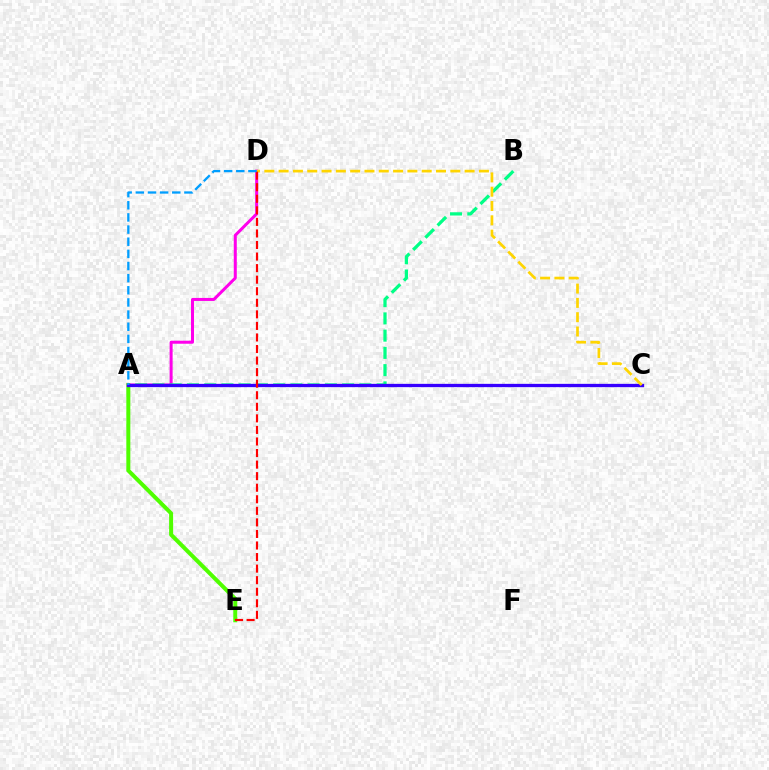{('A', 'E'): [{'color': '#4fff00', 'line_style': 'solid', 'thickness': 2.88}], ('A', 'D'): [{'color': '#ff00ed', 'line_style': 'solid', 'thickness': 2.17}, {'color': '#009eff', 'line_style': 'dashed', 'thickness': 1.65}], ('A', 'B'): [{'color': '#00ff86', 'line_style': 'dashed', 'thickness': 2.34}], ('A', 'C'): [{'color': '#3700ff', 'line_style': 'solid', 'thickness': 2.37}], ('C', 'D'): [{'color': '#ffd500', 'line_style': 'dashed', 'thickness': 1.94}], ('D', 'E'): [{'color': '#ff0000', 'line_style': 'dashed', 'thickness': 1.57}]}